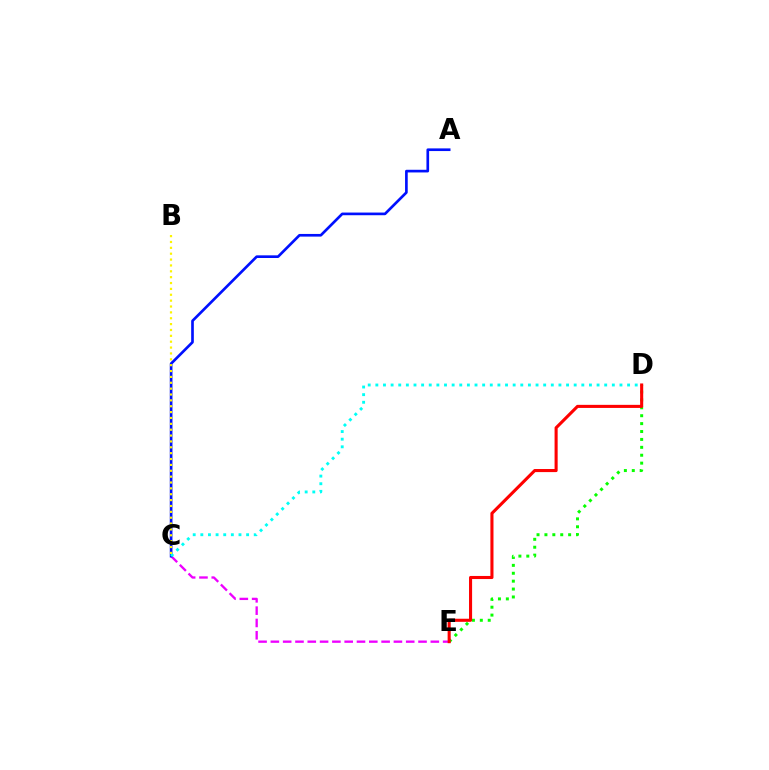{('C', 'E'): [{'color': '#ee00ff', 'line_style': 'dashed', 'thickness': 1.67}], ('A', 'C'): [{'color': '#0010ff', 'line_style': 'solid', 'thickness': 1.92}], ('C', 'D'): [{'color': '#00fff6', 'line_style': 'dotted', 'thickness': 2.07}], ('D', 'E'): [{'color': '#08ff00', 'line_style': 'dotted', 'thickness': 2.15}, {'color': '#ff0000', 'line_style': 'solid', 'thickness': 2.22}], ('B', 'C'): [{'color': '#fcf500', 'line_style': 'dotted', 'thickness': 1.59}]}